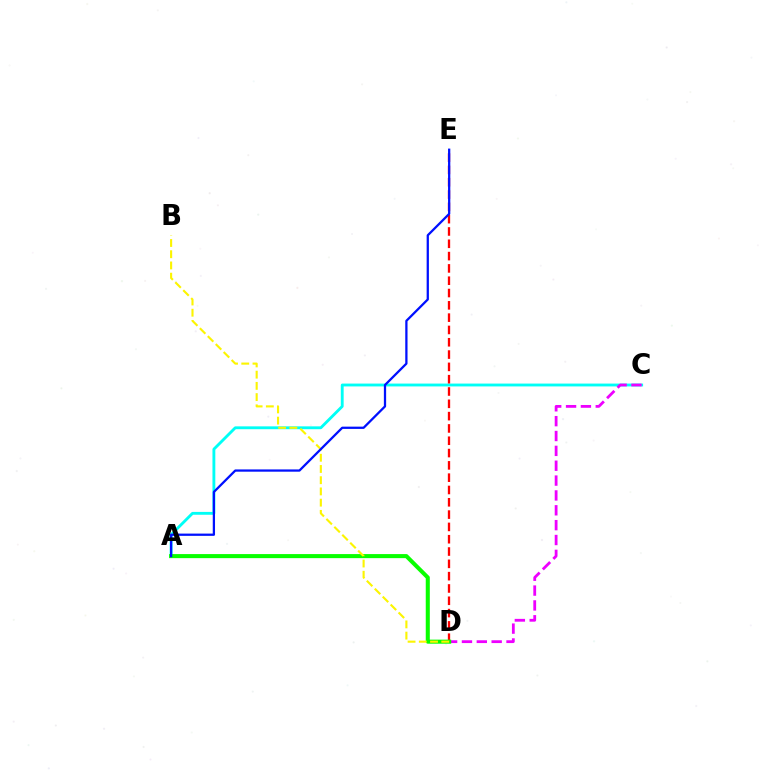{('A', 'C'): [{'color': '#00fff6', 'line_style': 'solid', 'thickness': 2.05}], ('C', 'D'): [{'color': '#ee00ff', 'line_style': 'dashed', 'thickness': 2.02}], ('D', 'E'): [{'color': '#ff0000', 'line_style': 'dashed', 'thickness': 1.67}], ('A', 'D'): [{'color': '#08ff00', 'line_style': 'solid', 'thickness': 2.92}], ('B', 'D'): [{'color': '#fcf500', 'line_style': 'dashed', 'thickness': 1.53}], ('A', 'E'): [{'color': '#0010ff', 'line_style': 'solid', 'thickness': 1.63}]}